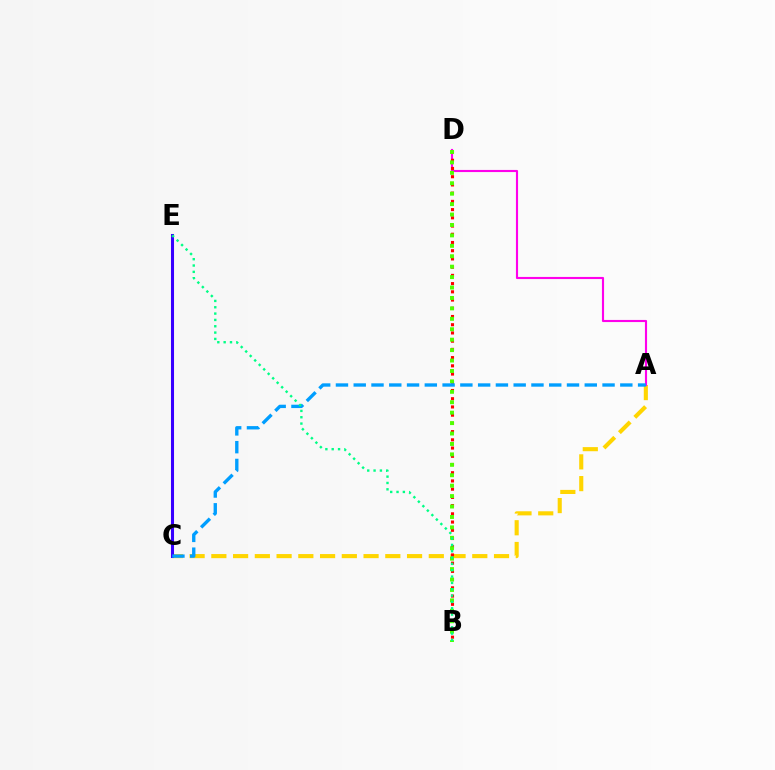{('A', 'C'): [{'color': '#ffd500', 'line_style': 'dashed', 'thickness': 2.95}, {'color': '#009eff', 'line_style': 'dashed', 'thickness': 2.41}], ('A', 'D'): [{'color': '#ff00ed', 'line_style': 'solid', 'thickness': 1.54}], ('B', 'D'): [{'color': '#ff0000', 'line_style': 'dotted', 'thickness': 2.23}, {'color': '#4fff00', 'line_style': 'dotted', 'thickness': 2.83}], ('C', 'E'): [{'color': '#3700ff', 'line_style': 'solid', 'thickness': 2.2}], ('B', 'E'): [{'color': '#00ff86', 'line_style': 'dotted', 'thickness': 1.72}]}